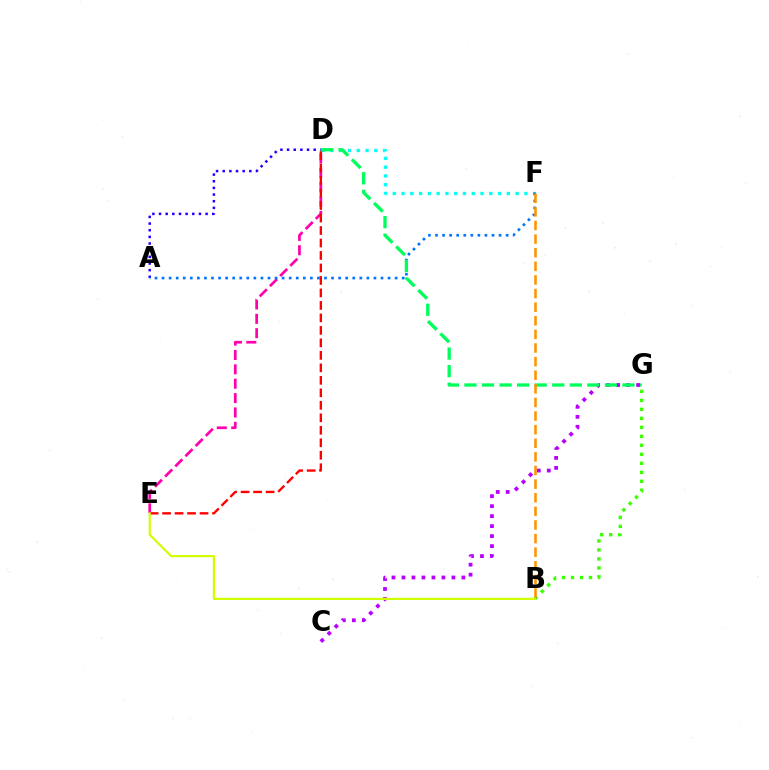{('D', 'F'): [{'color': '#00fff6', 'line_style': 'dotted', 'thickness': 2.38}], ('D', 'E'): [{'color': '#ff00ac', 'line_style': 'dashed', 'thickness': 1.95}, {'color': '#ff0000', 'line_style': 'dashed', 'thickness': 1.7}], ('C', 'G'): [{'color': '#b900ff', 'line_style': 'dotted', 'thickness': 2.71}], ('A', 'D'): [{'color': '#2500ff', 'line_style': 'dotted', 'thickness': 1.81}], ('A', 'F'): [{'color': '#0074ff', 'line_style': 'dotted', 'thickness': 1.92}], ('B', 'G'): [{'color': '#3dff00', 'line_style': 'dotted', 'thickness': 2.44}], ('D', 'G'): [{'color': '#00ff5c', 'line_style': 'dashed', 'thickness': 2.39}], ('B', 'F'): [{'color': '#ff9400', 'line_style': 'dashed', 'thickness': 1.85}], ('B', 'E'): [{'color': '#d1ff00', 'line_style': 'solid', 'thickness': 1.58}]}